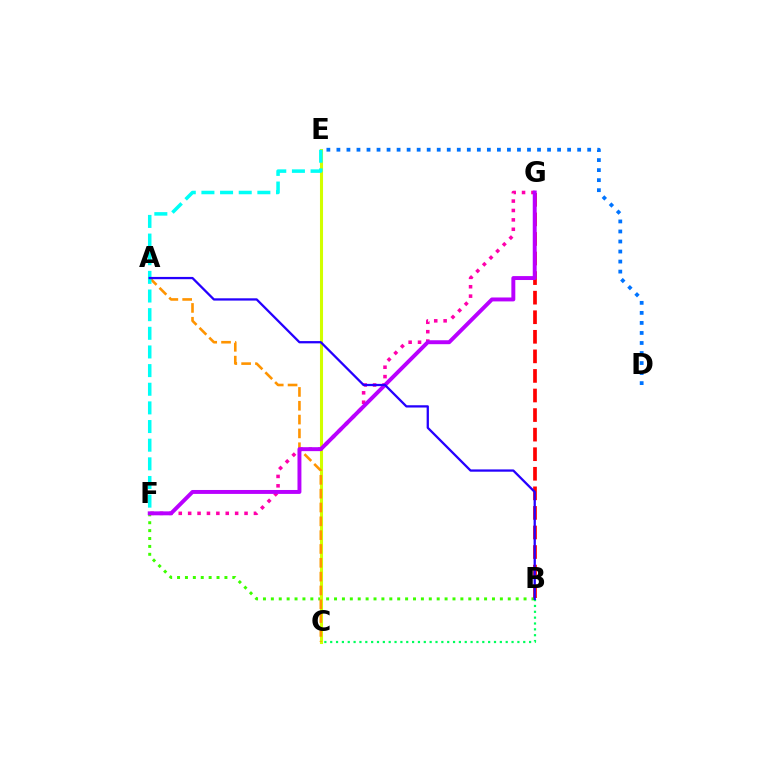{('B', 'F'): [{'color': '#3dff00', 'line_style': 'dotted', 'thickness': 2.15}], ('B', 'G'): [{'color': '#ff0000', 'line_style': 'dashed', 'thickness': 2.66}], ('C', 'E'): [{'color': '#d1ff00', 'line_style': 'solid', 'thickness': 2.22}], ('D', 'E'): [{'color': '#0074ff', 'line_style': 'dotted', 'thickness': 2.73}], ('F', 'G'): [{'color': '#ff00ac', 'line_style': 'dotted', 'thickness': 2.55}, {'color': '#b900ff', 'line_style': 'solid', 'thickness': 2.83}], ('A', 'C'): [{'color': '#ff9400', 'line_style': 'dashed', 'thickness': 1.88}], ('E', 'F'): [{'color': '#00fff6', 'line_style': 'dashed', 'thickness': 2.53}], ('B', 'C'): [{'color': '#00ff5c', 'line_style': 'dotted', 'thickness': 1.59}], ('A', 'B'): [{'color': '#2500ff', 'line_style': 'solid', 'thickness': 1.64}]}